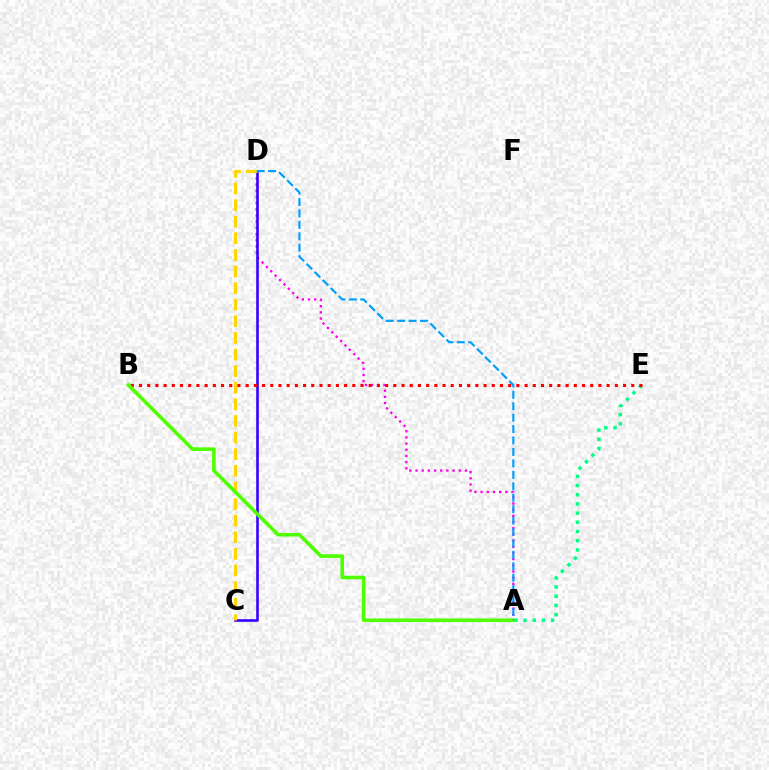{('A', 'D'): [{'color': '#ff00ed', 'line_style': 'dotted', 'thickness': 1.68}, {'color': '#009eff', 'line_style': 'dashed', 'thickness': 1.55}], ('C', 'D'): [{'color': '#3700ff', 'line_style': 'solid', 'thickness': 1.88}, {'color': '#ffd500', 'line_style': 'dashed', 'thickness': 2.26}], ('A', 'E'): [{'color': '#00ff86', 'line_style': 'dotted', 'thickness': 2.5}], ('B', 'E'): [{'color': '#ff0000', 'line_style': 'dotted', 'thickness': 2.23}], ('A', 'B'): [{'color': '#4fff00', 'line_style': 'solid', 'thickness': 2.6}]}